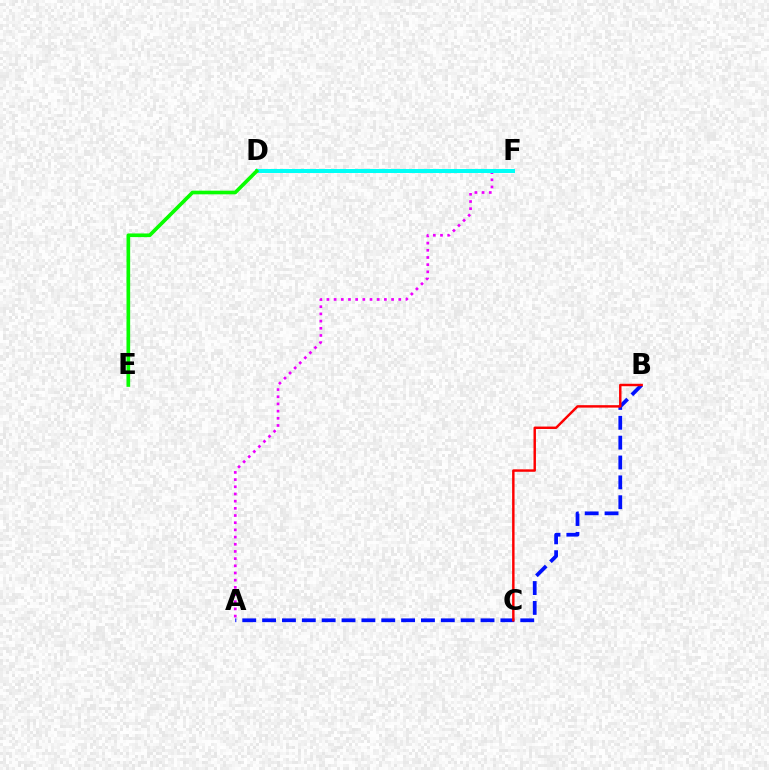{('D', 'F'): [{'color': '#fcf500', 'line_style': 'solid', 'thickness': 2.14}, {'color': '#00fff6', 'line_style': 'solid', 'thickness': 2.88}], ('A', 'F'): [{'color': '#ee00ff', 'line_style': 'dotted', 'thickness': 1.95}], ('A', 'B'): [{'color': '#0010ff', 'line_style': 'dashed', 'thickness': 2.7}], ('B', 'C'): [{'color': '#ff0000', 'line_style': 'solid', 'thickness': 1.76}], ('D', 'E'): [{'color': '#08ff00', 'line_style': 'solid', 'thickness': 2.63}]}